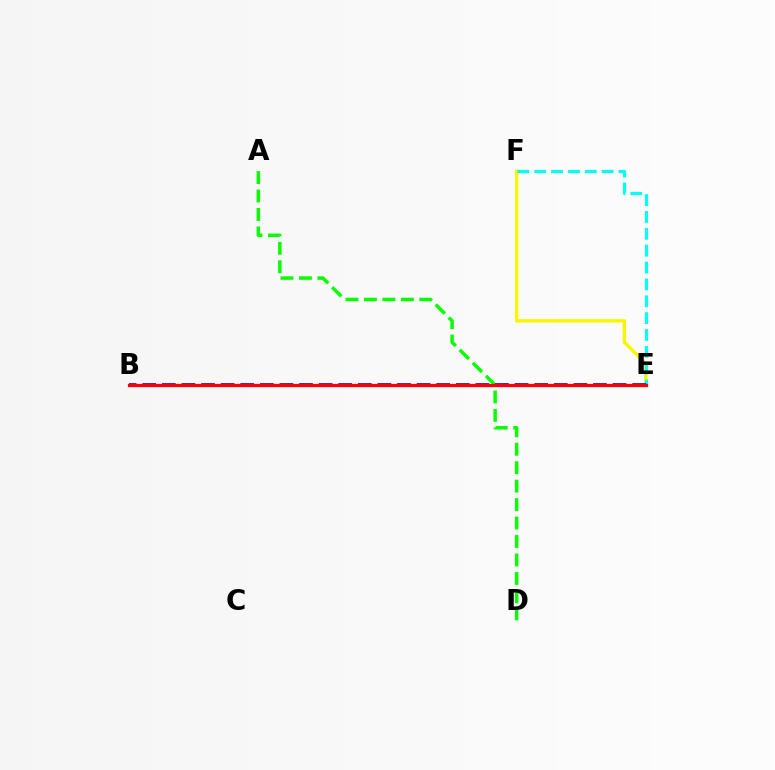{('E', 'F'): [{'color': '#fcf500', 'line_style': 'solid', 'thickness': 2.43}, {'color': '#00fff6', 'line_style': 'dashed', 'thickness': 2.29}], ('B', 'E'): [{'color': '#ee00ff', 'line_style': 'dashed', 'thickness': 1.93}, {'color': '#0010ff', 'line_style': 'dashed', 'thickness': 2.66}, {'color': '#ff0000', 'line_style': 'solid', 'thickness': 2.34}], ('A', 'D'): [{'color': '#08ff00', 'line_style': 'dashed', 'thickness': 2.51}]}